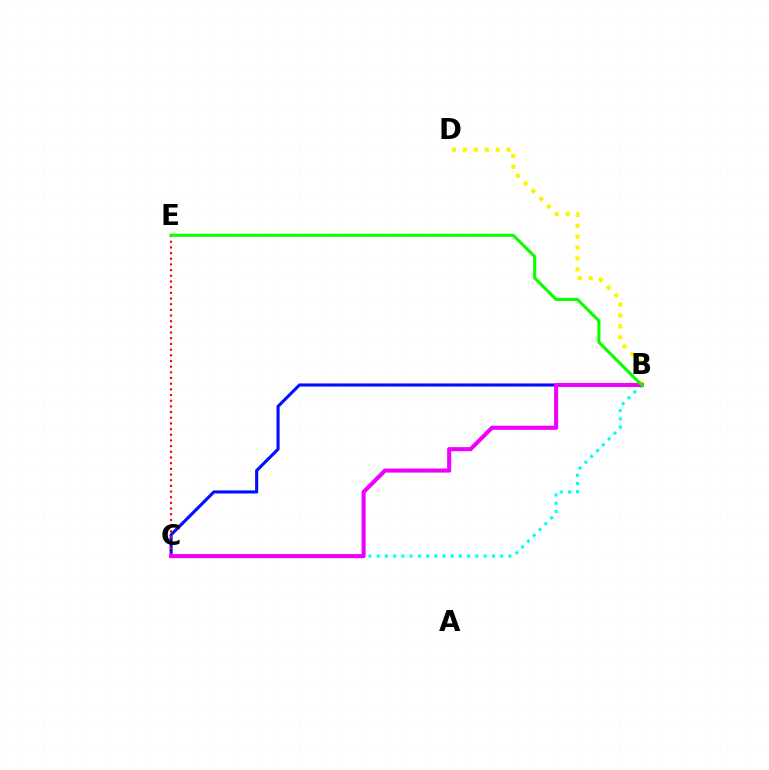{('B', 'D'): [{'color': '#fcf500', 'line_style': 'dotted', 'thickness': 2.96}], ('B', 'C'): [{'color': '#00fff6', 'line_style': 'dotted', 'thickness': 2.24}, {'color': '#0010ff', 'line_style': 'solid', 'thickness': 2.23}, {'color': '#ee00ff', 'line_style': 'solid', 'thickness': 2.93}], ('C', 'E'): [{'color': '#ff0000', 'line_style': 'dotted', 'thickness': 1.54}], ('B', 'E'): [{'color': '#08ff00', 'line_style': 'solid', 'thickness': 2.23}]}